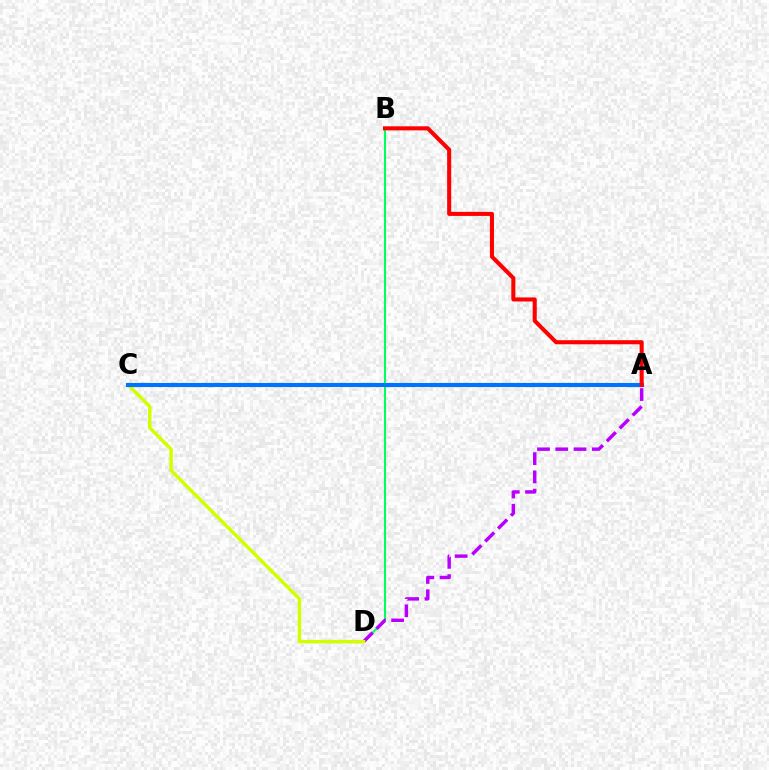{('B', 'D'): [{'color': '#00ff5c', 'line_style': 'solid', 'thickness': 1.51}], ('A', 'D'): [{'color': '#b900ff', 'line_style': 'dashed', 'thickness': 2.48}], ('C', 'D'): [{'color': '#d1ff00', 'line_style': 'solid', 'thickness': 2.49}], ('A', 'C'): [{'color': '#0074ff', 'line_style': 'solid', 'thickness': 2.96}], ('A', 'B'): [{'color': '#ff0000', 'line_style': 'solid', 'thickness': 2.93}]}